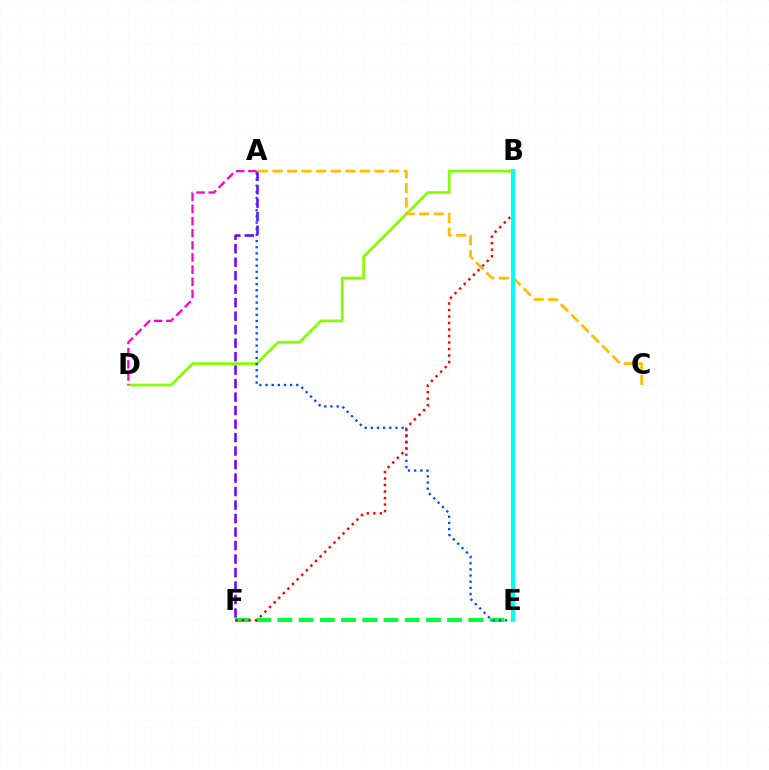{('E', 'F'): [{'color': '#00ff39', 'line_style': 'dashed', 'thickness': 2.88}], ('A', 'F'): [{'color': '#7200ff', 'line_style': 'dashed', 'thickness': 1.83}], ('B', 'D'): [{'color': '#84ff00', 'line_style': 'solid', 'thickness': 1.95}], ('A', 'E'): [{'color': '#004bff', 'line_style': 'dotted', 'thickness': 1.67}], ('A', 'D'): [{'color': '#ff00cf', 'line_style': 'dashed', 'thickness': 1.65}], ('B', 'F'): [{'color': '#ff0000', 'line_style': 'dotted', 'thickness': 1.77}], ('A', 'C'): [{'color': '#ffbd00', 'line_style': 'dashed', 'thickness': 1.98}], ('B', 'E'): [{'color': '#00fff6', 'line_style': 'solid', 'thickness': 2.87}]}